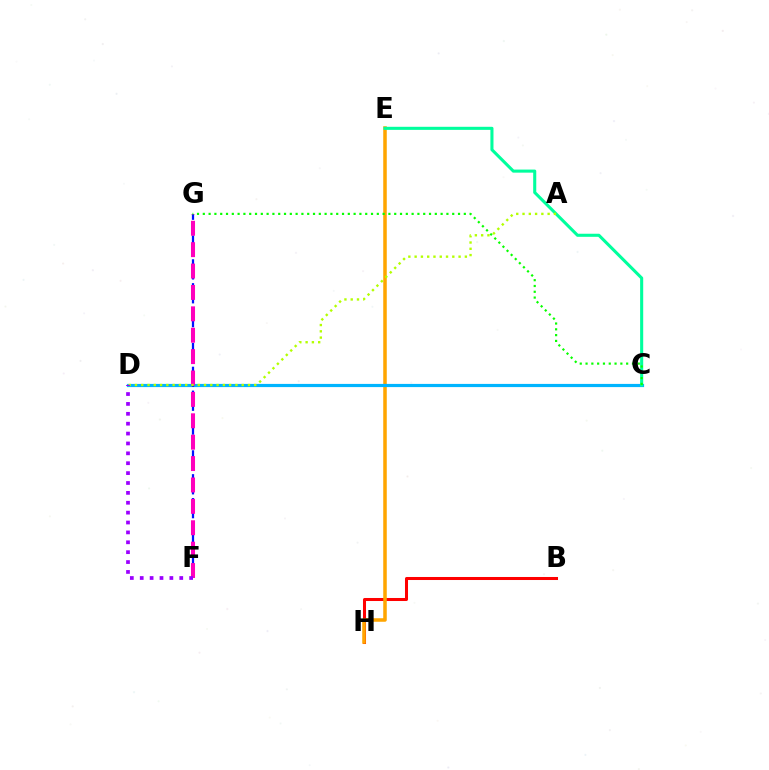{('B', 'H'): [{'color': '#ff0000', 'line_style': 'solid', 'thickness': 2.18}], ('E', 'H'): [{'color': '#ffa500', 'line_style': 'solid', 'thickness': 2.54}], ('C', 'D'): [{'color': '#00b5ff', 'line_style': 'solid', 'thickness': 2.29}], ('F', 'G'): [{'color': '#0010ff', 'line_style': 'dashed', 'thickness': 1.62}, {'color': '#ff00bd', 'line_style': 'dashed', 'thickness': 2.91}], ('C', 'E'): [{'color': '#00ff9d', 'line_style': 'solid', 'thickness': 2.21}], ('C', 'G'): [{'color': '#08ff00', 'line_style': 'dotted', 'thickness': 1.58}], ('A', 'D'): [{'color': '#b3ff00', 'line_style': 'dotted', 'thickness': 1.71}], ('D', 'F'): [{'color': '#9b00ff', 'line_style': 'dotted', 'thickness': 2.69}]}